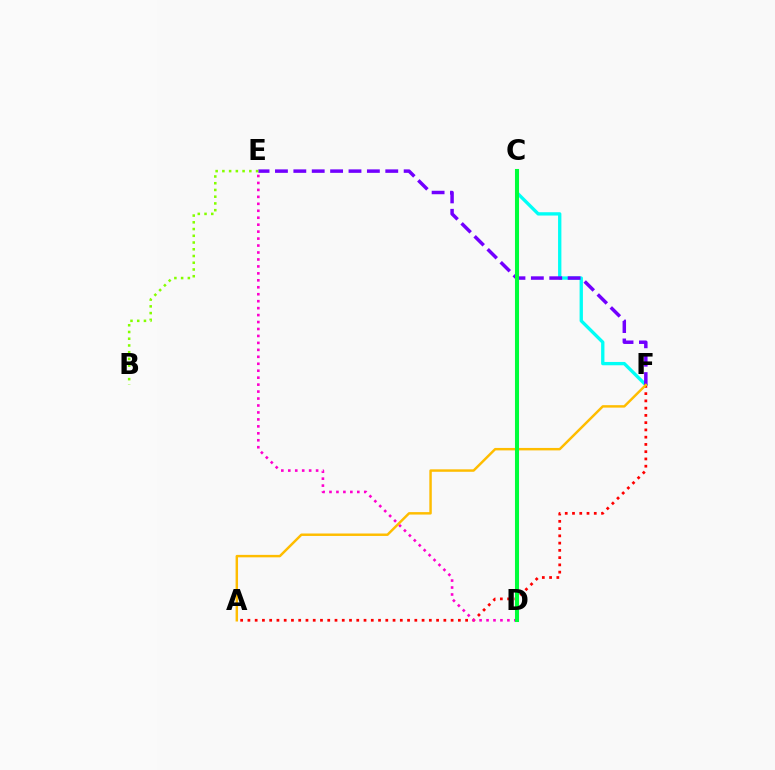{('C', 'F'): [{'color': '#00fff6', 'line_style': 'solid', 'thickness': 2.4}], ('A', 'F'): [{'color': '#ff0000', 'line_style': 'dotted', 'thickness': 1.97}, {'color': '#ffbd00', 'line_style': 'solid', 'thickness': 1.77}], ('E', 'F'): [{'color': '#7200ff', 'line_style': 'dashed', 'thickness': 2.5}], ('C', 'D'): [{'color': '#004bff', 'line_style': 'dashed', 'thickness': 1.72}, {'color': '#00ff39', 'line_style': 'solid', 'thickness': 2.92}], ('D', 'E'): [{'color': '#ff00cf', 'line_style': 'dotted', 'thickness': 1.89}], ('B', 'E'): [{'color': '#84ff00', 'line_style': 'dotted', 'thickness': 1.83}]}